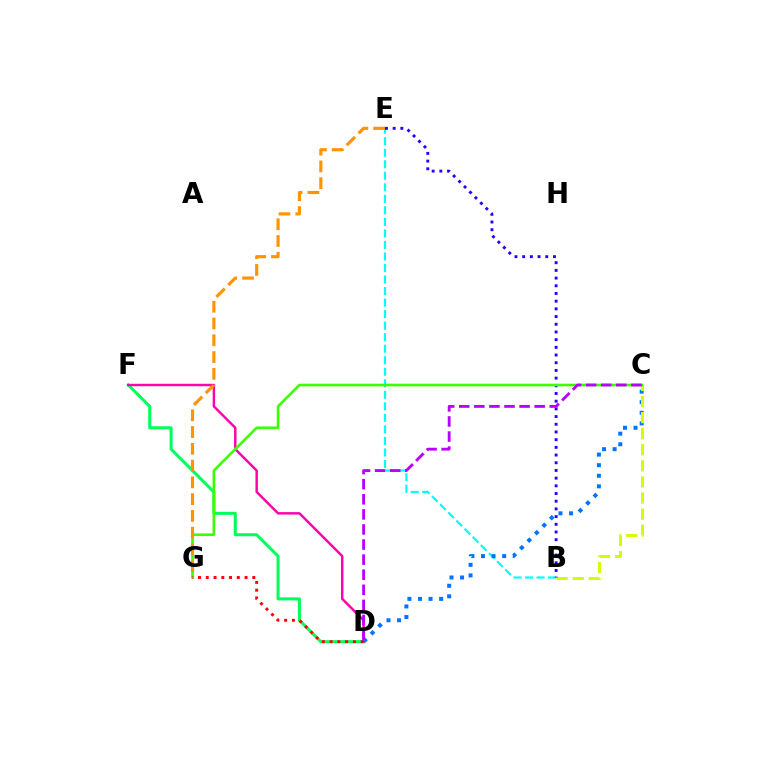{('D', 'F'): [{'color': '#00ff5c', 'line_style': 'solid', 'thickness': 2.18}, {'color': '#ff00ac', 'line_style': 'solid', 'thickness': 1.76}], ('B', 'E'): [{'color': '#00fff6', 'line_style': 'dashed', 'thickness': 1.57}, {'color': '#2500ff', 'line_style': 'dotted', 'thickness': 2.09}], ('C', 'D'): [{'color': '#0074ff', 'line_style': 'dotted', 'thickness': 2.87}, {'color': '#b900ff', 'line_style': 'dashed', 'thickness': 2.05}], ('B', 'C'): [{'color': '#d1ff00', 'line_style': 'dashed', 'thickness': 2.19}], ('C', 'G'): [{'color': '#3dff00', 'line_style': 'solid', 'thickness': 1.9}], ('D', 'G'): [{'color': '#ff0000', 'line_style': 'dotted', 'thickness': 2.11}], ('E', 'G'): [{'color': '#ff9400', 'line_style': 'dashed', 'thickness': 2.28}]}